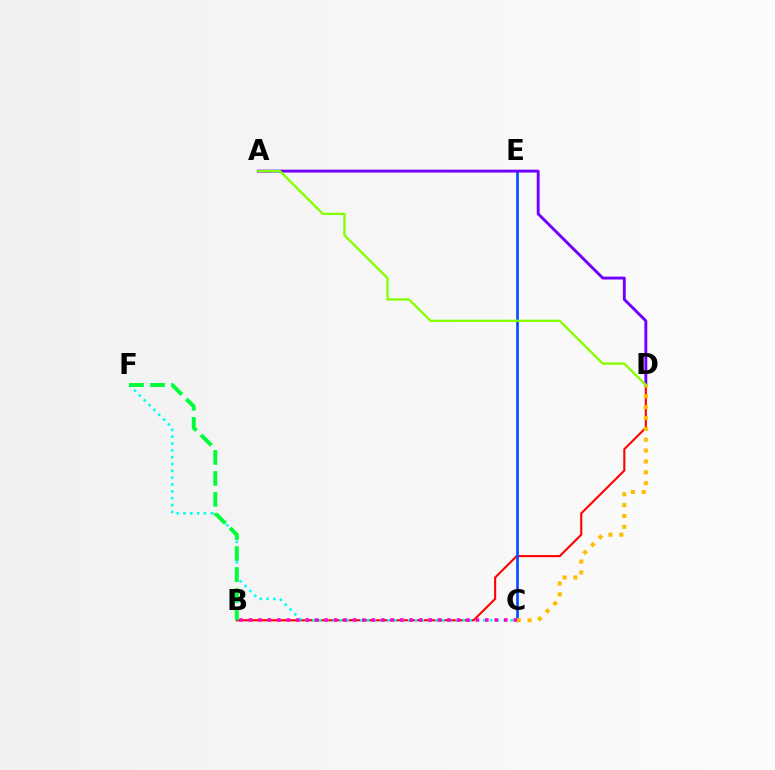{('B', 'D'): [{'color': '#ff0000', 'line_style': 'solid', 'thickness': 1.51}], ('C', 'F'): [{'color': '#00fff6', 'line_style': 'dotted', 'thickness': 1.86}], ('B', 'F'): [{'color': '#00ff39', 'line_style': 'dashed', 'thickness': 2.85}], ('C', 'E'): [{'color': '#004bff', 'line_style': 'solid', 'thickness': 1.89}], ('A', 'D'): [{'color': '#7200ff', 'line_style': 'solid', 'thickness': 2.09}, {'color': '#84ff00', 'line_style': 'solid', 'thickness': 1.66}], ('C', 'D'): [{'color': '#ffbd00', 'line_style': 'dotted', 'thickness': 2.95}], ('B', 'C'): [{'color': '#ff00cf', 'line_style': 'dotted', 'thickness': 2.57}]}